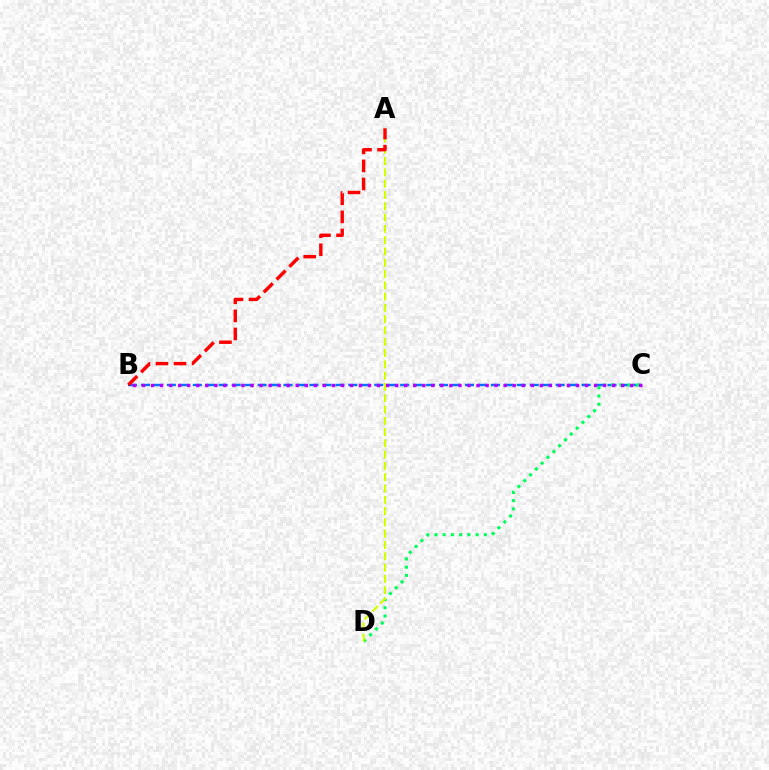{('B', 'C'): [{'color': '#0074ff', 'line_style': 'dashed', 'thickness': 1.76}, {'color': '#b900ff', 'line_style': 'dotted', 'thickness': 2.46}], ('C', 'D'): [{'color': '#00ff5c', 'line_style': 'dotted', 'thickness': 2.24}], ('A', 'D'): [{'color': '#d1ff00', 'line_style': 'dashed', 'thickness': 1.53}], ('A', 'B'): [{'color': '#ff0000', 'line_style': 'dashed', 'thickness': 2.46}]}